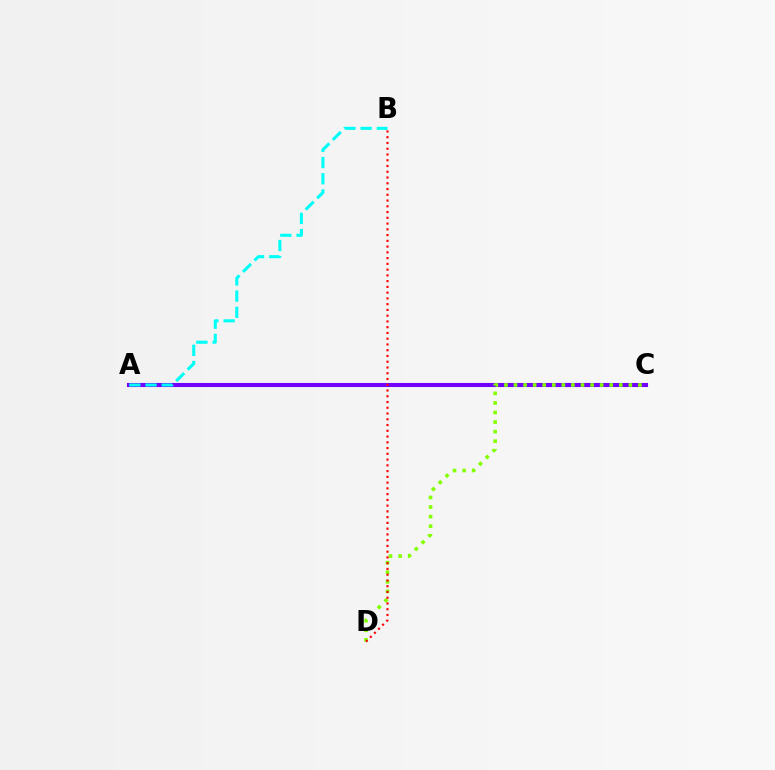{('A', 'C'): [{'color': '#7200ff', 'line_style': 'solid', 'thickness': 2.93}], ('A', 'B'): [{'color': '#00fff6', 'line_style': 'dashed', 'thickness': 2.2}], ('C', 'D'): [{'color': '#84ff00', 'line_style': 'dotted', 'thickness': 2.6}], ('B', 'D'): [{'color': '#ff0000', 'line_style': 'dotted', 'thickness': 1.56}]}